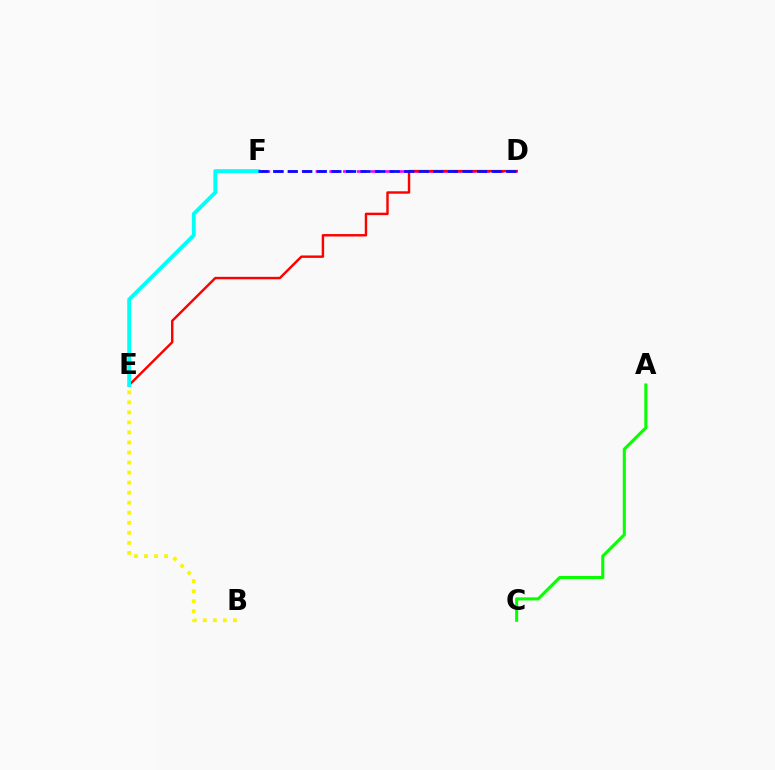{('D', 'F'): [{'color': '#ee00ff', 'line_style': 'dashed', 'thickness': 1.87}, {'color': '#0010ff', 'line_style': 'dashed', 'thickness': 1.98}], ('D', 'E'): [{'color': '#ff0000', 'line_style': 'solid', 'thickness': 1.75}], ('E', 'F'): [{'color': '#00fff6', 'line_style': 'solid', 'thickness': 2.77}], ('A', 'C'): [{'color': '#08ff00', 'line_style': 'solid', 'thickness': 2.21}], ('B', 'E'): [{'color': '#fcf500', 'line_style': 'dotted', 'thickness': 2.73}]}